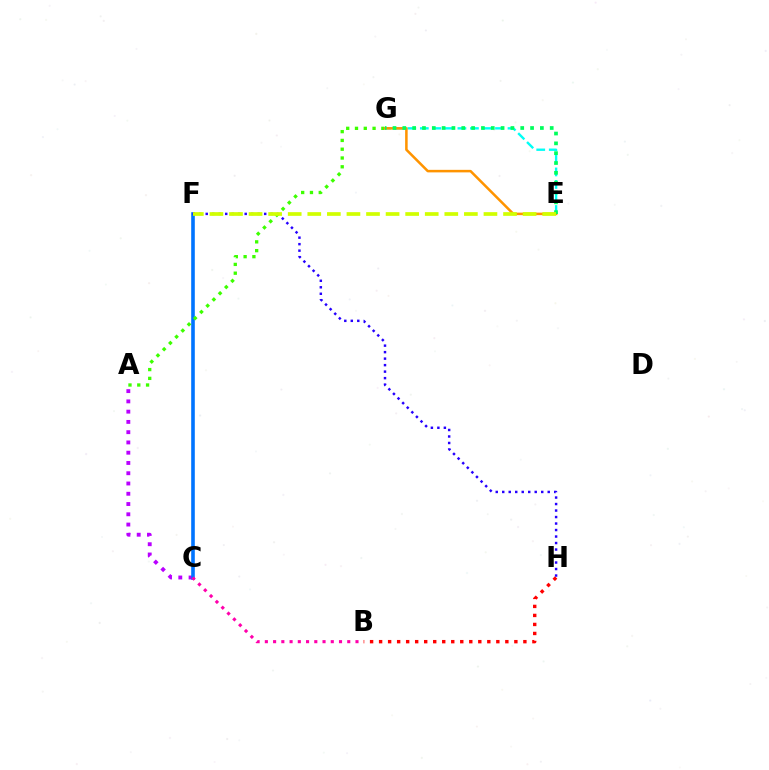{('A', 'C'): [{'color': '#b900ff', 'line_style': 'dotted', 'thickness': 2.79}], ('B', 'H'): [{'color': '#ff0000', 'line_style': 'dotted', 'thickness': 2.45}], ('C', 'F'): [{'color': '#0074ff', 'line_style': 'solid', 'thickness': 2.6}], ('B', 'C'): [{'color': '#ff00ac', 'line_style': 'dotted', 'thickness': 2.24}], ('E', 'G'): [{'color': '#00fff6', 'line_style': 'dashed', 'thickness': 1.7}, {'color': '#ff9400', 'line_style': 'solid', 'thickness': 1.82}, {'color': '#00ff5c', 'line_style': 'dotted', 'thickness': 2.67}], ('F', 'H'): [{'color': '#2500ff', 'line_style': 'dotted', 'thickness': 1.77}], ('A', 'G'): [{'color': '#3dff00', 'line_style': 'dotted', 'thickness': 2.39}], ('E', 'F'): [{'color': '#d1ff00', 'line_style': 'dashed', 'thickness': 2.66}]}